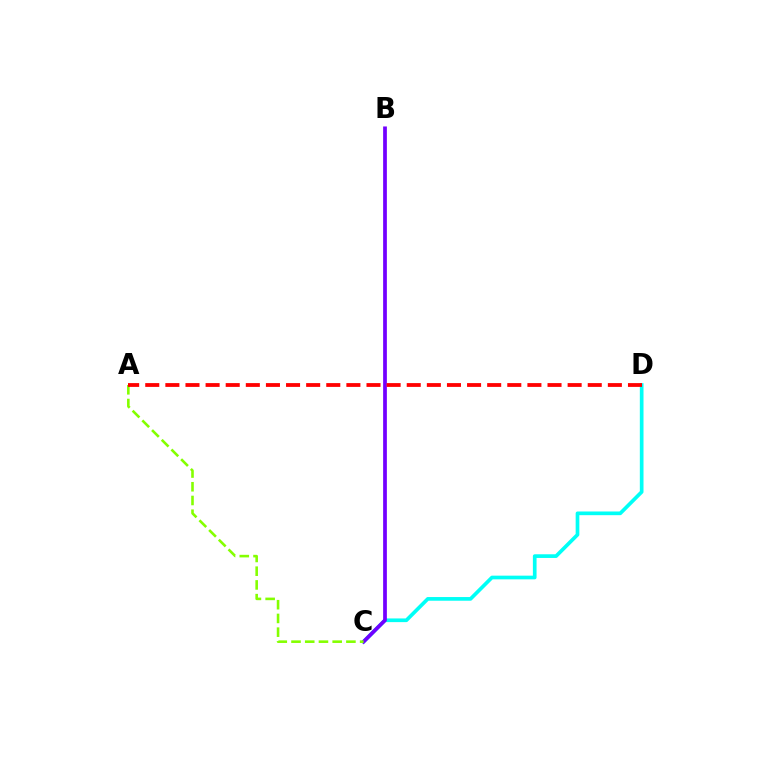{('C', 'D'): [{'color': '#00fff6', 'line_style': 'solid', 'thickness': 2.65}], ('B', 'C'): [{'color': '#7200ff', 'line_style': 'solid', 'thickness': 2.69}], ('A', 'C'): [{'color': '#84ff00', 'line_style': 'dashed', 'thickness': 1.86}], ('A', 'D'): [{'color': '#ff0000', 'line_style': 'dashed', 'thickness': 2.73}]}